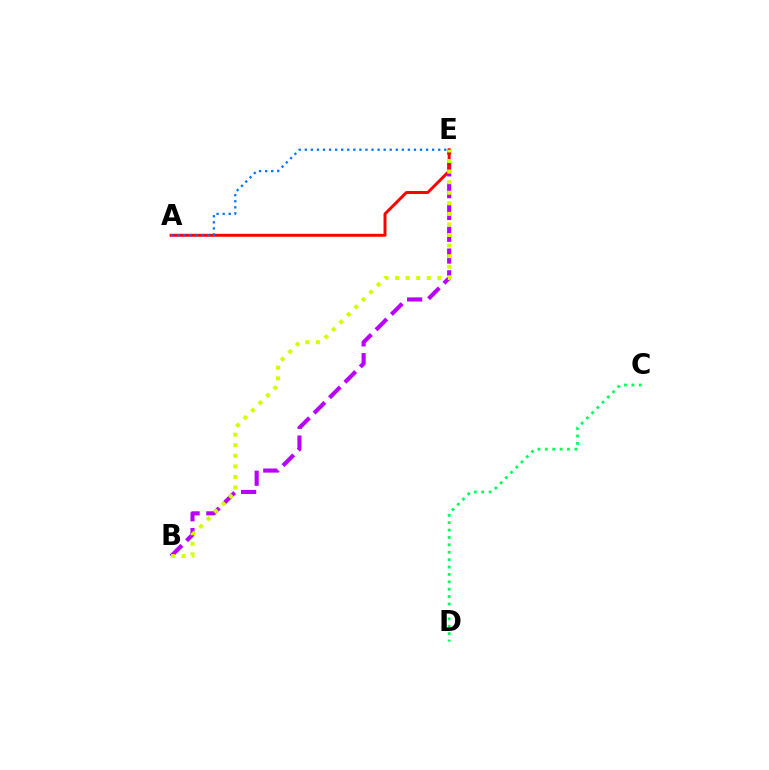{('C', 'D'): [{'color': '#00ff5c', 'line_style': 'dotted', 'thickness': 2.01}], ('B', 'E'): [{'color': '#b900ff', 'line_style': 'dashed', 'thickness': 2.96}, {'color': '#d1ff00', 'line_style': 'dotted', 'thickness': 2.87}], ('A', 'E'): [{'color': '#ff0000', 'line_style': 'solid', 'thickness': 2.13}, {'color': '#0074ff', 'line_style': 'dotted', 'thickness': 1.65}]}